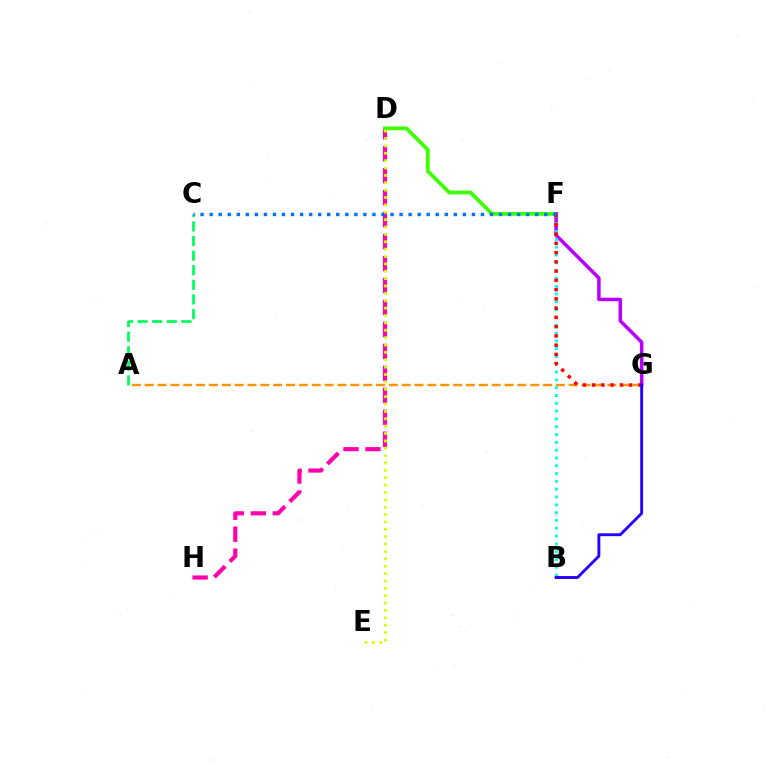{('D', 'H'): [{'color': '#ff00ac', 'line_style': 'dashed', 'thickness': 2.98}], ('D', 'F'): [{'color': '#3dff00', 'line_style': 'solid', 'thickness': 2.71}], ('A', 'G'): [{'color': '#ff9400', 'line_style': 'dashed', 'thickness': 1.75}], ('A', 'C'): [{'color': '#00ff5c', 'line_style': 'dashed', 'thickness': 1.98}], ('F', 'G'): [{'color': '#b900ff', 'line_style': 'solid', 'thickness': 2.53}, {'color': '#ff0000', 'line_style': 'dotted', 'thickness': 2.52}], ('B', 'F'): [{'color': '#00fff6', 'line_style': 'dotted', 'thickness': 2.12}], ('B', 'G'): [{'color': '#2500ff', 'line_style': 'solid', 'thickness': 2.08}], ('C', 'F'): [{'color': '#0074ff', 'line_style': 'dotted', 'thickness': 2.46}], ('D', 'E'): [{'color': '#d1ff00', 'line_style': 'dotted', 'thickness': 2.0}]}